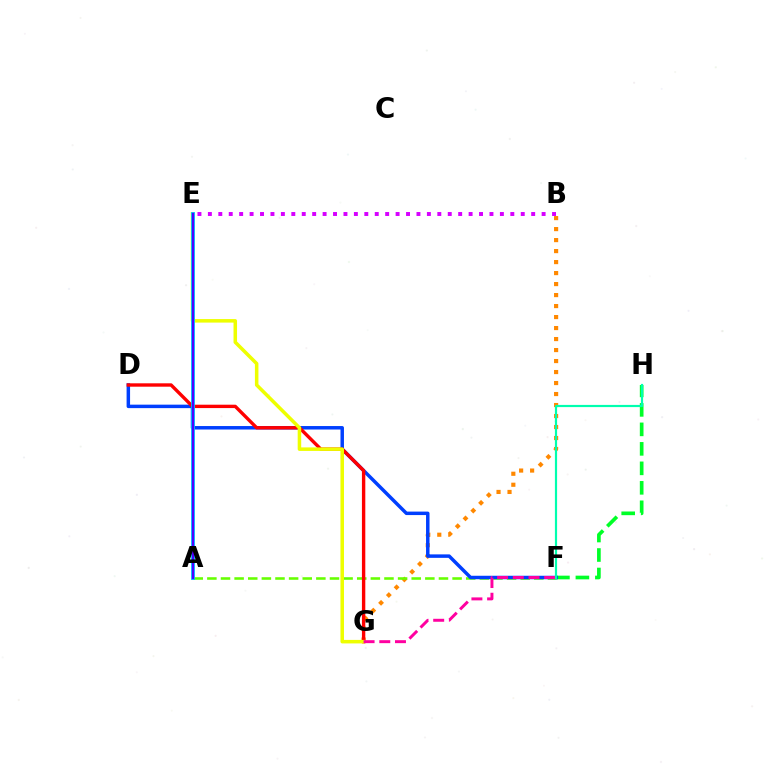{('B', 'G'): [{'color': '#ff8800', 'line_style': 'dotted', 'thickness': 2.99}], ('A', 'F'): [{'color': '#66ff00', 'line_style': 'dashed', 'thickness': 1.85}], ('F', 'H'): [{'color': '#00ff27', 'line_style': 'dashed', 'thickness': 2.65}, {'color': '#00ffaf', 'line_style': 'solid', 'thickness': 1.58}], ('D', 'F'): [{'color': '#003fff', 'line_style': 'solid', 'thickness': 2.5}], ('D', 'G'): [{'color': '#ff0000', 'line_style': 'solid', 'thickness': 2.43}], ('E', 'G'): [{'color': '#eeff00', 'line_style': 'solid', 'thickness': 2.54}], ('F', 'G'): [{'color': '#ff00a0', 'line_style': 'dashed', 'thickness': 2.13}], ('A', 'E'): [{'color': '#00c7ff', 'line_style': 'solid', 'thickness': 2.77}, {'color': '#4f00ff', 'line_style': 'solid', 'thickness': 1.61}], ('B', 'E'): [{'color': '#d600ff', 'line_style': 'dotted', 'thickness': 2.83}]}